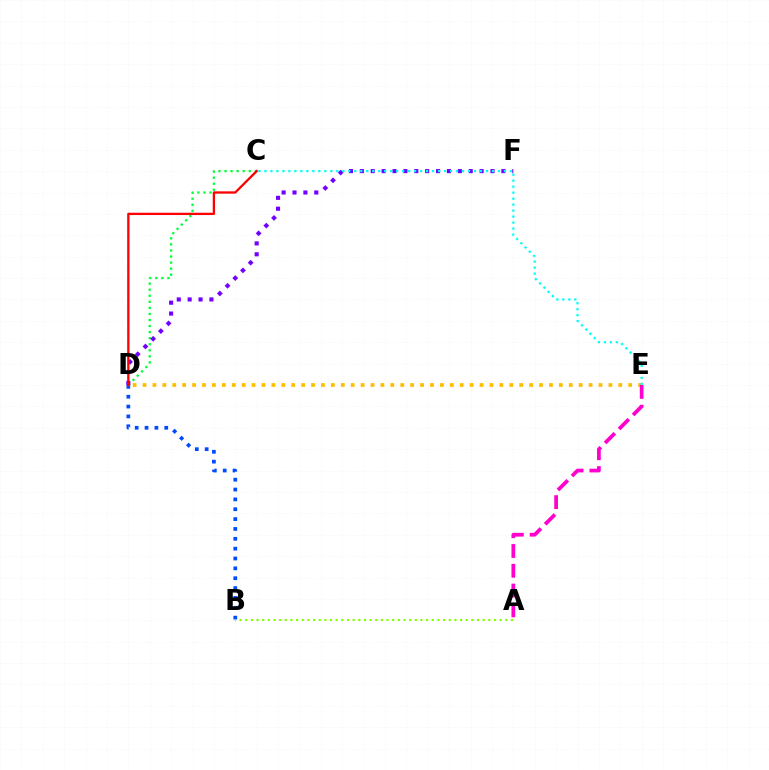{('B', 'D'): [{'color': '#004bff', 'line_style': 'dotted', 'thickness': 2.68}], ('C', 'D'): [{'color': '#00ff39', 'line_style': 'dotted', 'thickness': 1.65}, {'color': '#ff0000', 'line_style': 'solid', 'thickness': 1.66}], ('A', 'B'): [{'color': '#84ff00', 'line_style': 'dotted', 'thickness': 1.54}], ('D', 'F'): [{'color': '#7200ff', 'line_style': 'dotted', 'thickness': 2.96}], ('D', 'E'): [{'color': '#ffbd00', 'line_style': 'dotted', 'thickness': 2.69}], ('A', 'E'): [{'color': '#ff00cf', 'line_style': 'dashed', 'thickness': 2.69}], ('C', 'E'): [{'color': '#00fff6', 'line_style': 'dotted', 'thickness': 1.63}]}